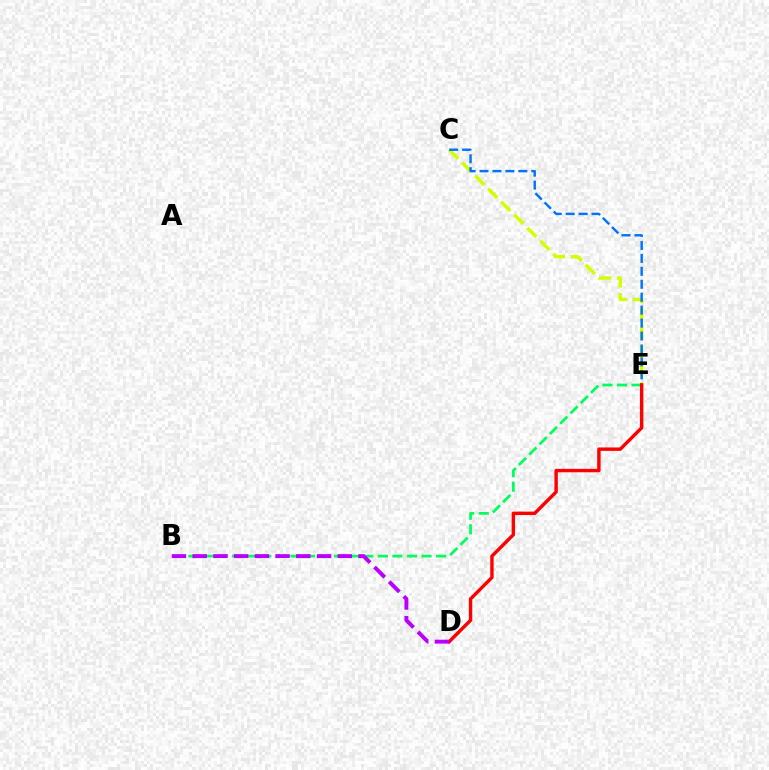{('C', 'E'): [{'color': '#d1ff00', 'line_style': 'dashed', 'thickness': 2.5}, {'color': '#0074ff', 'line_style': 'dashed', 'thickness': 1.76}], ('B', 'E'): [{'color': '#00ff5c', 'line_style': 'dashed', 'thickness': 1.98}], ('D', 'E'): [{'color': '#ff0000', 'line_style': 'solid', 'thickness': 2.45}], ('B', 'D'): [{'color': '#b900ff', 'line_style': 'dashed', 'thickness': 2.82}]}